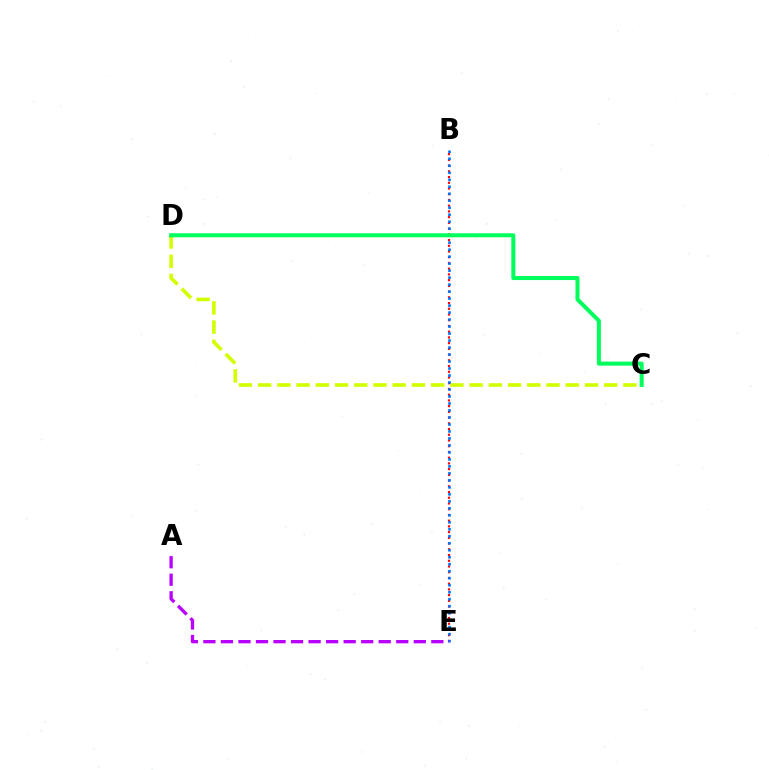{('B', 'E'): [{'color': '#ff0000', 'line_style': 'dotted', 'thickness': 1.56}, {'color': '#0074ff', 'line_style': 'dotted', 'thickness': 1.9}], ('C', 'D'): [{'color': '#d1ff00', 'line_style': 'dashed', 'thickness': 2.61}, {'color': '#00ff5c', 'line_style': 'solid', 'thickness': 2.9}], ('A', 'E'): [{'color': '#b900ff', 'line_style': 'dashed', 'thickness': 2.38}]}